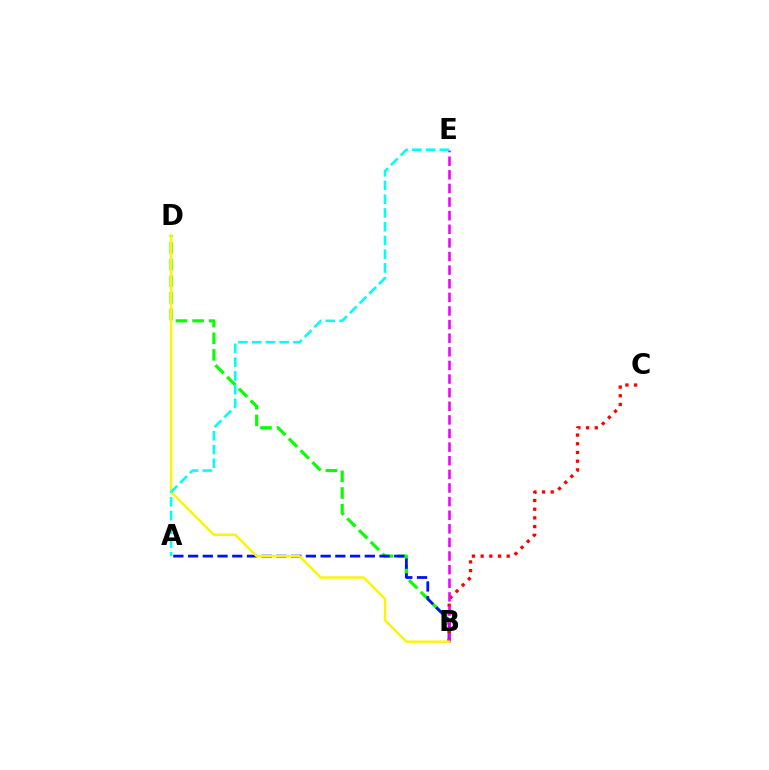{('B', 'D'): [{'color': '#08ff00', 'line_style': 'dashed', 'thickness': 2.26}, {'color': '#fcf500', 'line_style': 'solid', 'thickness': 1.74}], ('A', 'B'): [{'color': '#0010ff', 'line_style': 'dashed', 'thickness': 2.0}], ('B', 'C'): [{'color': '#ff0000', 'line_style': 'dotted', 'thickness': 2.36}], ('B', 'E'): [{'color': '#ee00ff', 'line_style': 'dashed', 'thickness': 1.85}], ('A', 'E'): [{'color': '#00fff6', 'line_style': 'dashed', 'thickness': 1.87}]}